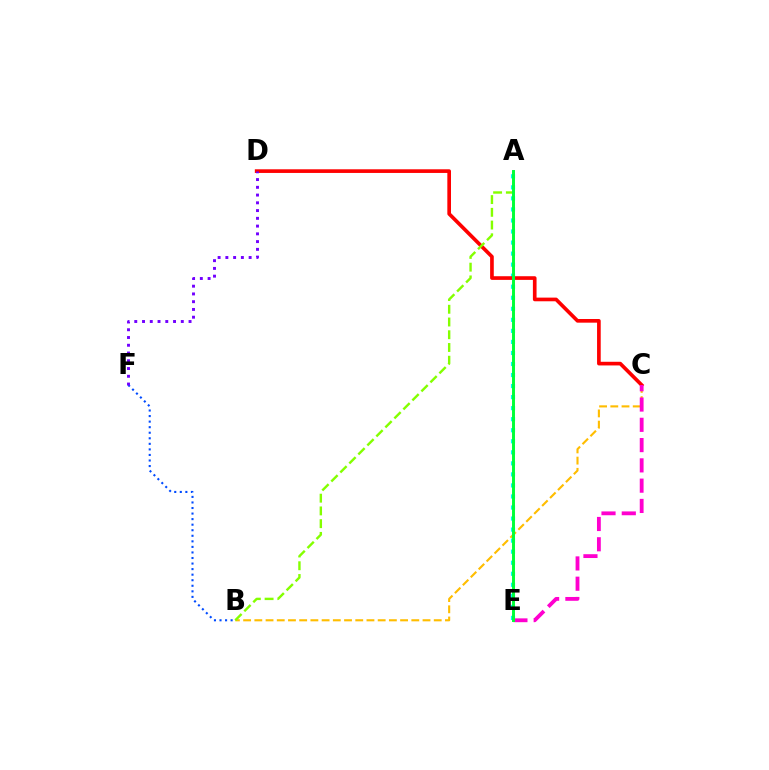{('B', 'F'): [{'color': '#004bff', 'line_style': 'dotted', 'thickness': 1.51}], ('B', 'C'): [{'color': '#ffbd00', 'line_style': 'dashed', 'thickness': 1.52}], ('A', 'E'): [{'color': '#00fff6', 'line_style': 'dotted', 'thickness': 3.0}, {'color': '#00ff39', 'line_style': 'solid', 'thickness': 2.12}], ('C', 'D'): [{'color': '#ff0000', 'line_style': 'solid', 'thickness': 2.64}], ('D', 'F'): [{'color': '#7200ff', 'line_style': 'dotted', 'thickness': 2.11}], ('A', 'B'): [{'color': '#84ff00', 'line_style': 'dashed', 'thickness': 1.73}], ('C', 'E'): [{'color': '#ff00cf', 'line_style': 'dashed', 'thickness': 2.75}]}